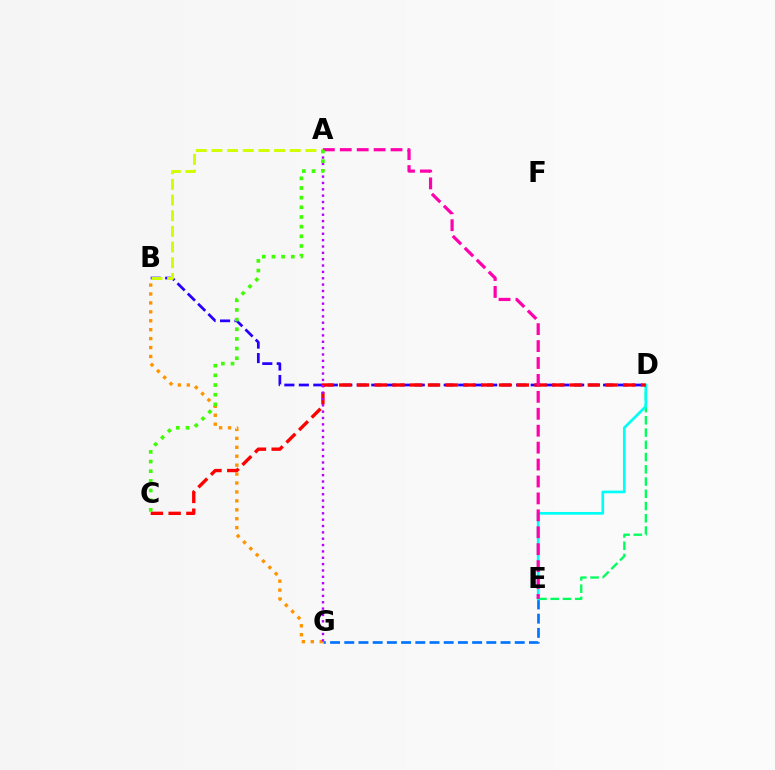{('B', 'G'): [{'color': '#ff9400', 'line_style': 'dotted', 'thickness': 2.43}], ('E', 'G'): [{'color': '#0074ff', 'line_style': 'dashed', 'thickness': 1.93}], ('D', 'E'): [{'color': '#00ff5c', 'line_style': 'dashed', 'thickness': 1.66}, {'color': '#00fff6', 'line_style': 'solid', 'thickness': 1.95}], ('B', 'D'): [{'color': '#2500ff', 'line_style': 'dashed', 'thickness': 1.97}], ('C', 'D'): [{'color': '#ff0000', 'line_style': 'dashed', 'thickness': 2.41}], ('A', 'B'): [{'color': '#d1ff00', 'line_style': 'dashed', 'thickness': 2.13}], ('A', 'E'): [{'color': '#ff00ac', 'line_style': 'dashed', 'thickness': 2.3}], ('A', 'G'): [{'color': '#b900ff', 'line_style': 'dotted', 'thickness': 1.73}], ('A', 'C'): [{'color': '#3dff00', 'line_style': 'dotted', 'thickness': 2.63}]}